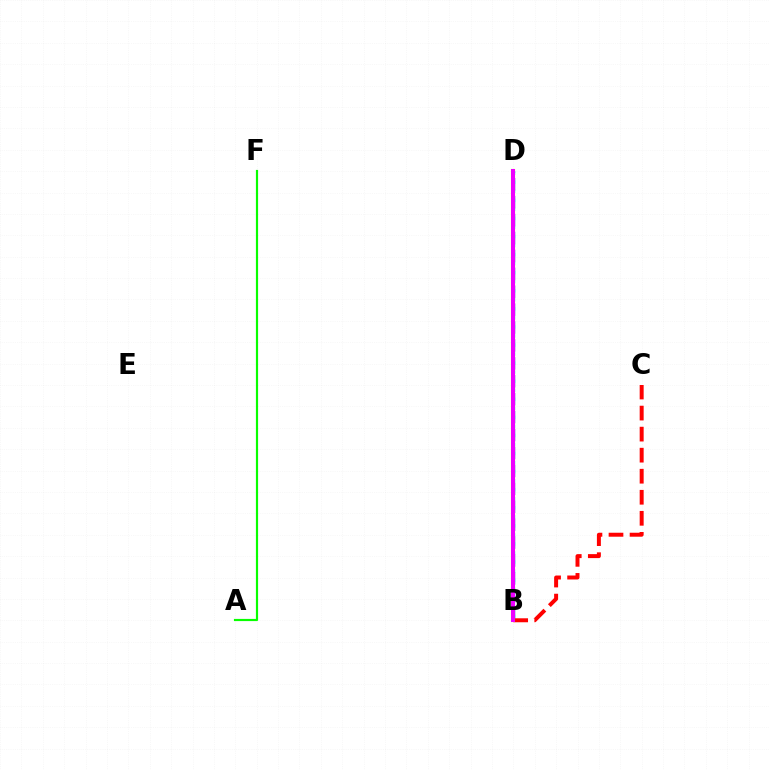{('B', 'D'): [{'color': '#0010ff', 'line_style': 'dashed', 'thickness': 2.43}, {'color': '#00fff6', 'line_style': 'dotted', 'thickness': 2.46}, {'color': '#fcf500', 'line_style': 'solid', 'thickness': 2.97}, {'color': '#ee00ff', 'line_style': 'solid', 'thickness': 2.88}], ('A', 'F'): [{'color': '#08ff00', 'line_style': 'solid', 'thickness': 1.57}], ('B', 'C'): [{'color': '#ff0000', 'line_style': 'dashed', 'thickness': 2.86}]}